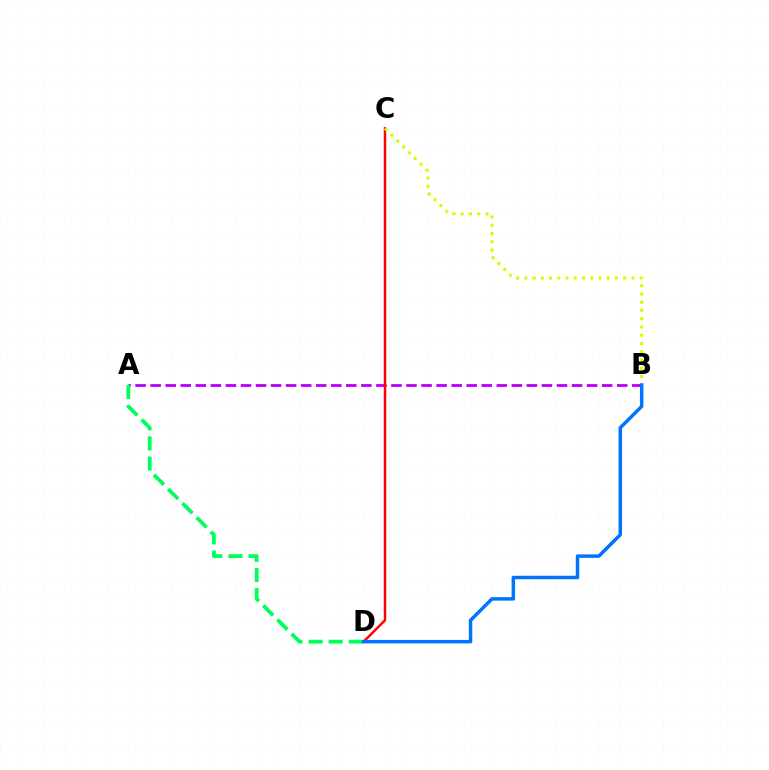{('A', 'B'): [{'color': '#b900ff', 'line_style': 'dashed', 'thickness': 2.04}], ('C', 'D'): [{'color': '#ff0000', 'line_style': 'solid', 'thickness': 1.77}], ('B', 'C'): [{'color': '#d1ff00', 'line_style': 'dotted', 'thickness': 2.24}], ('A', 'D'): [{'color': '#00ff5c', 'line_style': 'dashed', 'thickness': 2.73}], ('B', 'D'): [{'color': '#0074ff', 'line_style': 'solid', 'thickness': 2.49}]}